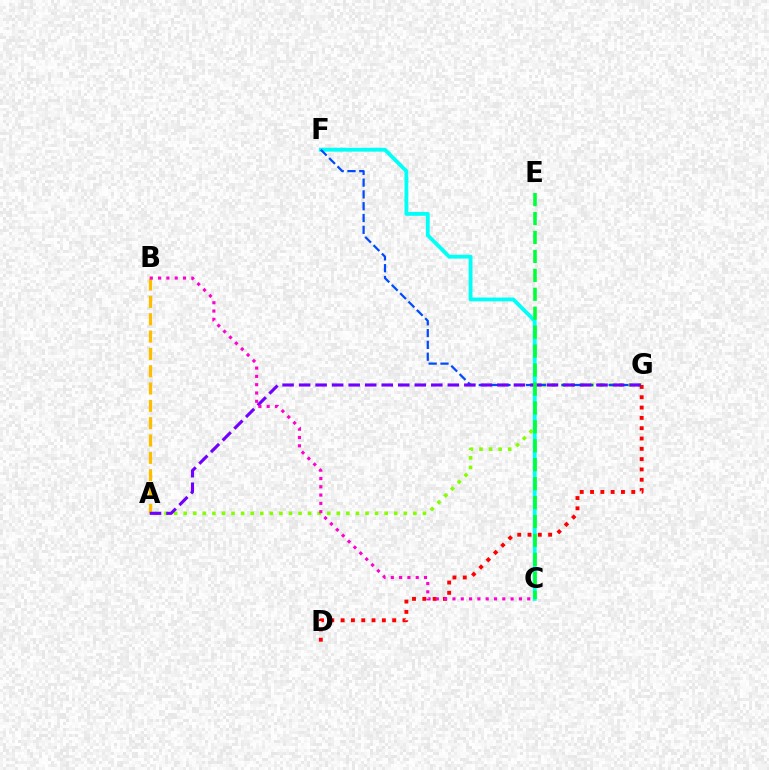{('A', 'G'): [{'color': '#84ff00', 'line_style': 'dotted', 'thickness': 2.6}, {'color': '#7200ff', 'line_style': 'dashed', 'thickness': 2.24}], ('D', 'G'): [{'color': '#ff0000', 'line_style': 'dotted', 'thickness': 2.8}], ('C', 'F'): [{'color': '#00fff6', 'line_style': 'solid', 'thickness': 2.76}], ('F', 'G'): [{'color': '#004bff', 'line_style': 'dashed', 'thickness': 1.6}], ('A', 'B'): [{'color': '#ffbd00', 'line_style': 'dashed', 'thickness': 2.35}], ('B', 'C'): [{'color': '#ff00cf', 'line_style': 'dotted', 'thickness': 2.26}], ('C', 'E'): [{'color': '#00ff39', 'line_style': 'dashed', 'thickness': 2.57}]}